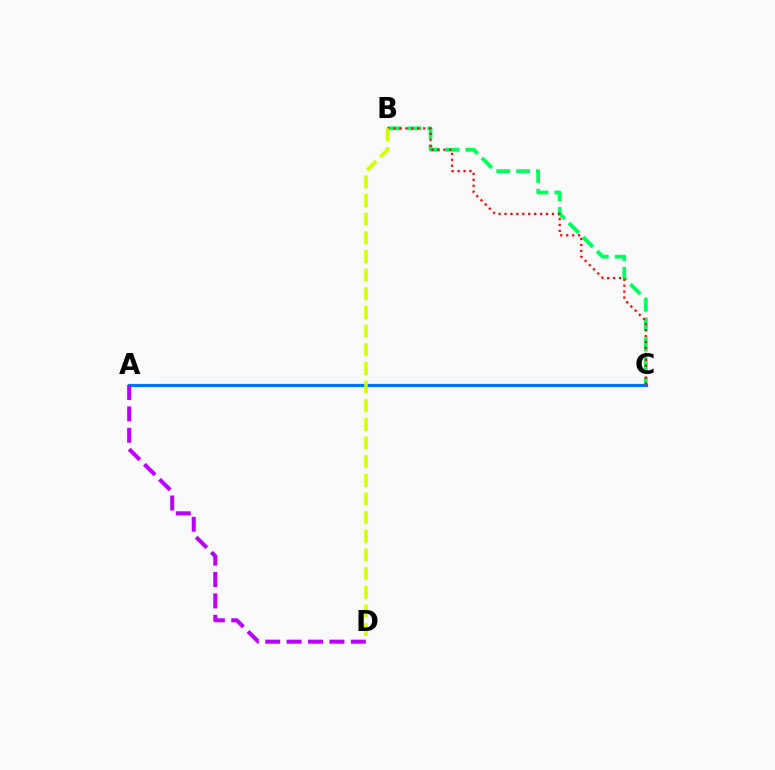{('B', 'C'): [{'color': '#00ff5c', 'line_style': 'dashed', 'thickness': 2.7}, {'color': '#ff0000', 'line_style': 'dotted', 'thickness': 1.61}], ('A', 'C'): [{'color': '#0074ff', 'line_style': 'solid', 'thickness': 2.3}], ('A', 'D'): [{'color': '#b900ff', 'line_style': 'dashed', 'thickness': 2.91}], ('B', 'D'): [{'color': '#d1ff00', 'line_style': 'dashed', 'thickness': 2.53}]}